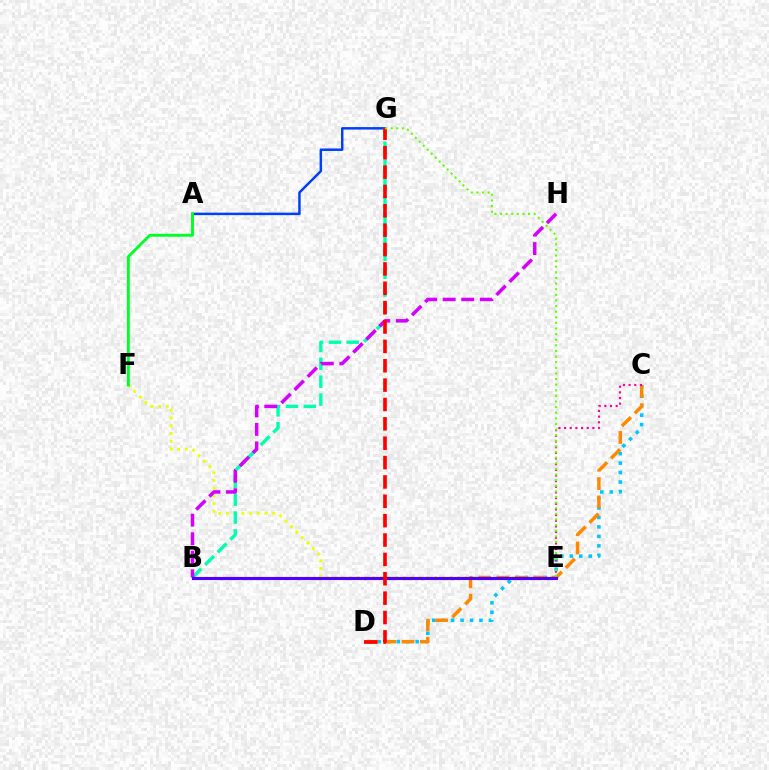{('A', 'G'): [{'color': '#003fff', 'line_style': 'solid', 'thickness': 1.79}], ('E', 'F'): [{'color': '#eeff00', 'line_style': 'dotted', 'thickness': 2.1}], ('C', 'D'): [{'color': '#00c7ff', 'line_style': 'dotted', 'thickness': 2.57}, {'color': '#ff8800', 'line_style': 'dashed', 'thickness': 2.49}], ('B', 'G'): [{'color': '#00ffaf', 'line_style': 'dashed', 'thickness': 2.42}], ('C', 'E'): [{'color': '#ff00a0', 'line_style': 'dotted', 'thickness': 1.54}], ('B', 'H'): [{'color': '#d600ff', 'line_style': 'dashed', 'thickness': 2.52}], ('B', 'E'): [{'color': '#4f00ff', 'line_style': 'solid', 'thickness': 2.26}], ('A', 'F'): [{'color': '#00ff27', 'line_style': 'solid', 'thickness': 2.09}], ('D', 'G'): [{'color': '#ff0000', 'line_style': 'dashed', 'thickness': 2.63}], ('E', 'G'): [{'color': '#66ff00', 'line_style': 'dotted', 'thickness': 1.53}]}